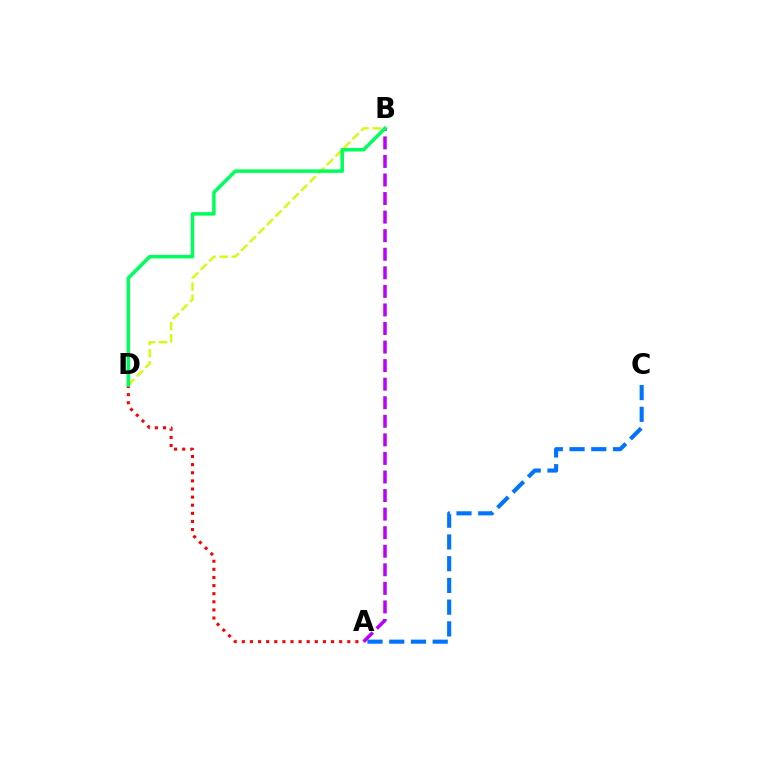{('A', 'C'): [{'color': '#0074ff', 'line_style': 'dashed', 'thickness': 2.95}], ('A', 'B'): [{'color': '#b900ff', 'line_style': 'dashed', 'thickness': 2.52}], ('B', 'D'): [{'color': '#d1ff00', 'line_style': 'dashed', 'thickness': 1.65}, {'color': '#00ff5c', 'line_style': 'solid', 'thickness': 2.52}], ('A', 'D'): [{'color': '#ff0000', 'line_style': 'dotted', 'thickness': 2.2}]}